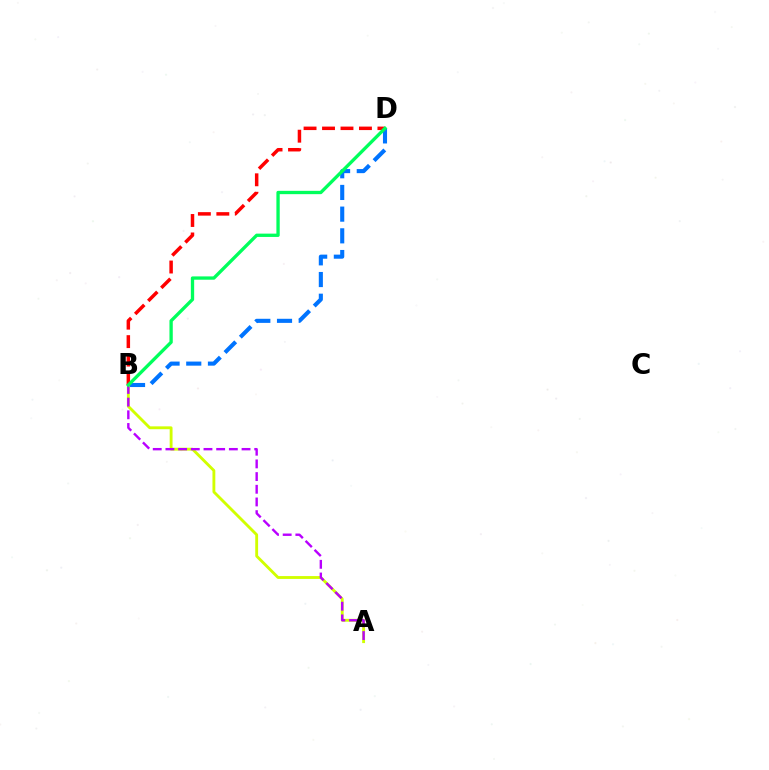{('A', 'B'): [{'color': '#d1ff00', 'line_style': 'solid', 'thickness': 2.05}, {'color': '#b900ff', 'line_style': 'dashed', 'thickness': 1.72}], ('B', 'D'): [{'color': '#ff0000', 'line_style': 'dashed', 'thickness': 2.51}, {'color': '#0074ff', 'line_style': 'dashed', 'thickness': 2.95}, {'color': '#00ff5c', 'line_style': 'solid', 'thickness': 2.39}]}